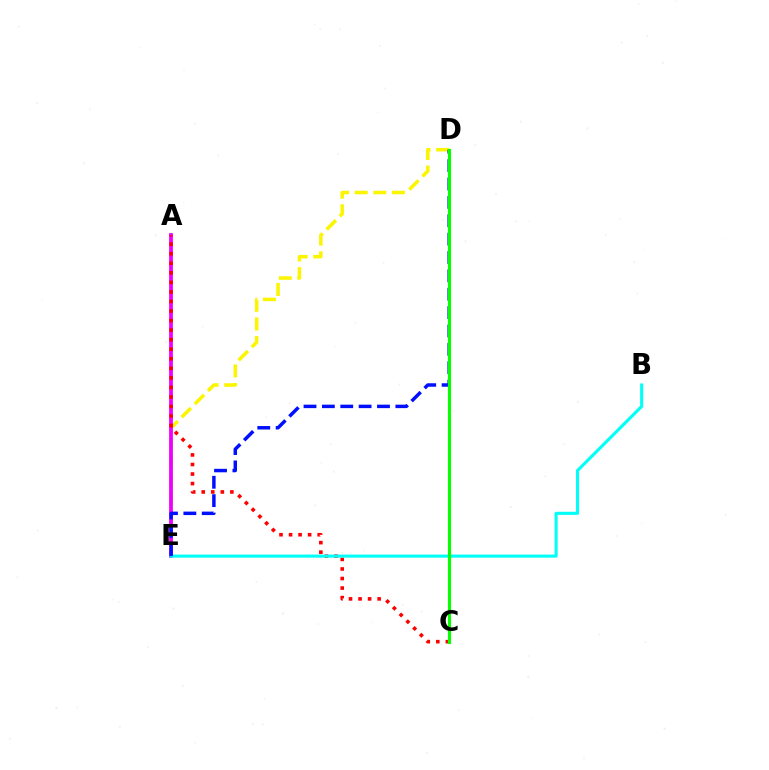{('D', 'E'): [{'color': '#fcf500', 'line_style': 'dashed', 'thickness': 2.53}, {'color': '#0010ff', 'line_style': 'dashed', 'thickness': 2.5}], ('A', 'E'): [{'color': '#ee00ff', 'line_style': 'solid', 'thickness': 2.71}], ('A', 'C'): [{'color': '#ff0000', 'line_style': 'dotted', 'thickness': 2.59}], ('B', 'E'): [{'color': '#00fff6', 'line_style': 'solid', 'thickness': 2.22}], ('C', 'D'): [{'color': '#08ff00', 'line_style': 'solid', 'thickness': 2.27}]}